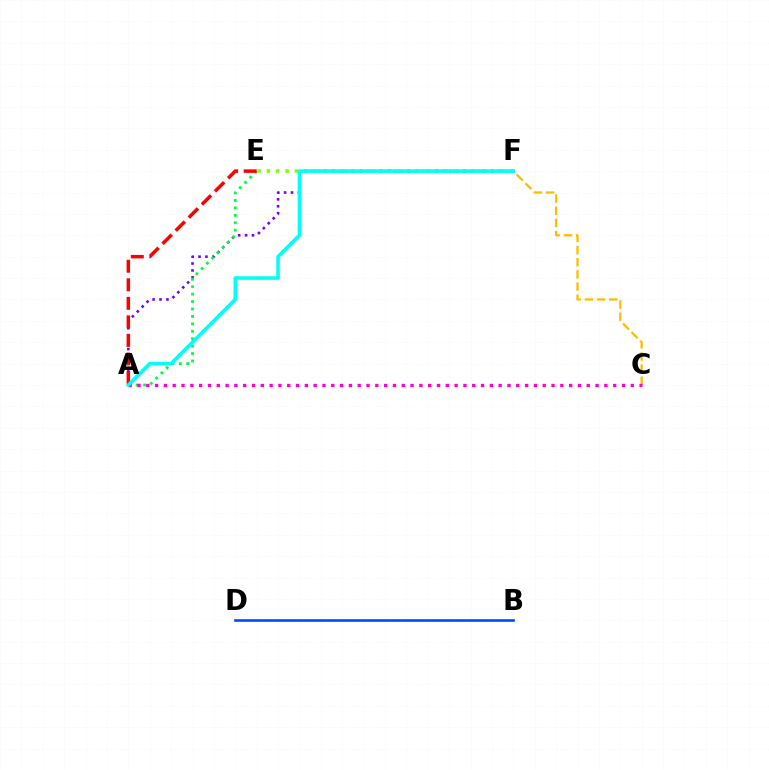{('E', 'F'): [{'color': '#84ff00', 'line_style': 'dotted', 'thickness': 2.54}], ('B', 'D'): [{'color': '#004bff', 'line_style': 'solid', 'thickness': 1.89}], ('C', 'F'): [{'color': '#ffbd00', 'line_style': 'dashed', 'thickness': 1.65}], ('A', 'F'): [{'color': '#7200ff', 'line_style': 'dotted', 'thickness': 1.88}, {'color': '#00fff6', 'line_style': 'solid', 'thickness': 2.57}], ('A', 'E'): [{'color': '#00ff39', 'line_style': 'dotted', 'thickness': 2.02}, {'color': '#ff0000', 'line_style': 'dashed', 'thickness': 2.52}], ('A', 'C'): [{'color': '#ff00cf', 'line_style': 'dotted', 'thickness': 2.39}]}